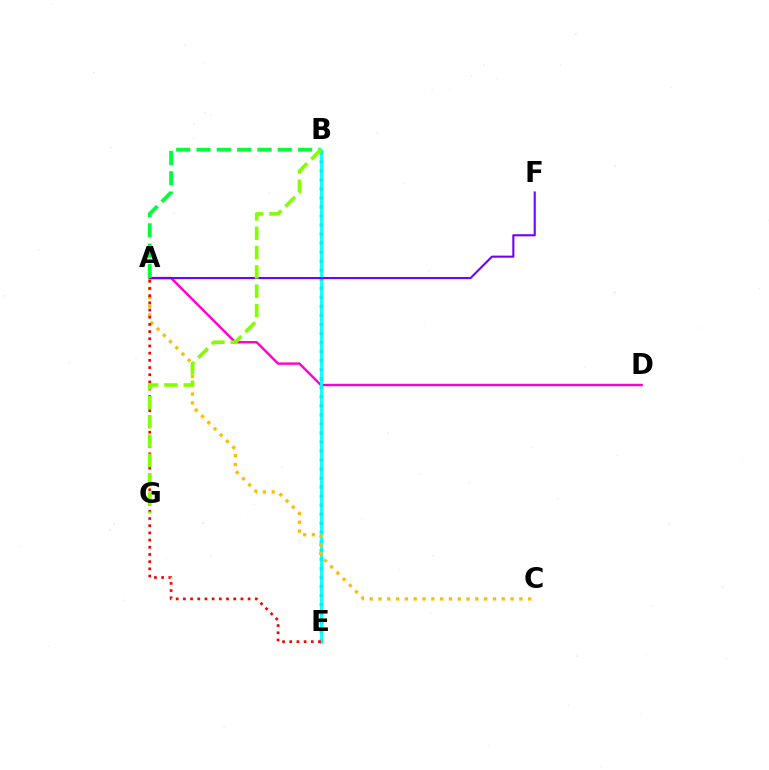{('A', 'D'): [{'color': '#ff00cf', 'line_style': 'solid', 'thickness': 1.74}], ('B', 'E'): [{'color': '#004bff', 'line_style': 'dotted', 'thickness': 2.46}, {'color': '#00fff6', 'line_style': 'solid', 'thickness': 2.0}], ('A', 'C'): [{'color': '#ffbd00', 'line_style': 'dotted', 'thickness': 2.39}], ('A', 'F'): [{'color': '#7200ff', 'line_style': 'solid', 'thickness': 1.51}], ('A', 'E'): [{'color': '#ff0000', 'line_style': 'dotted', 'thickness': 1.95}], ('A', 'B'): [{'color': '#00ff39', 'line_style': 'dashed', 'thickness': 2.76}], ('B', 'G'): [{'color': '#84ff00', 'line_style': 'dashed', 'thickness': 2.62}]}